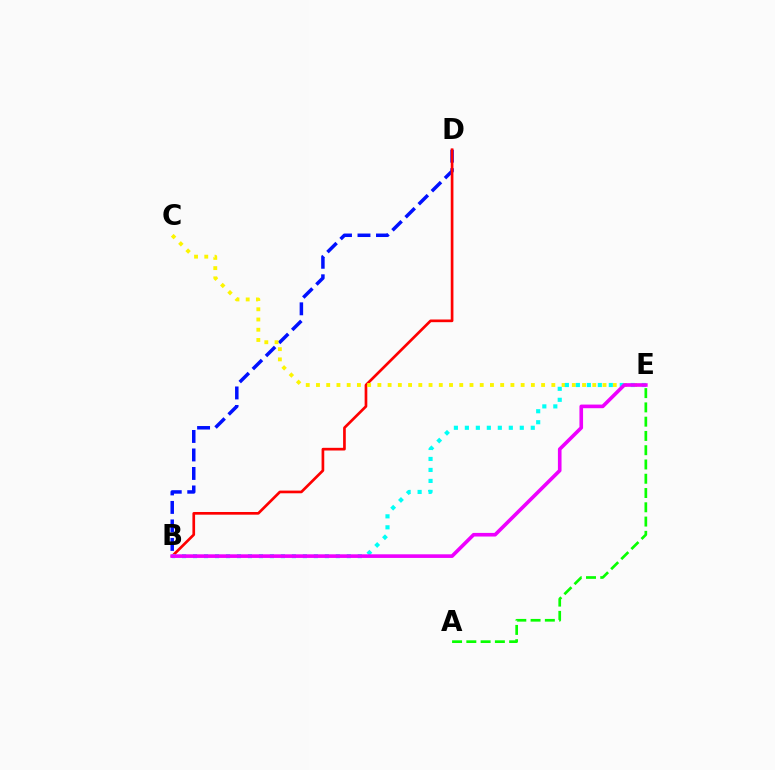{('A', 'E'): [{'color': '#08ff00', 'line_style': 'dashed', 'thickness': 1.94}], ('B', 'D'): [{'color': '#0010ff', 'line_style': 'dashed', 'thickness': 2.51}, {'color': '#ff0000', 'line_style': 'solid', 'thickness': 1.93}], ('C', 'E'): [{'color': '#fcf500', 'line_style': 'dotted', 'thickness': 2.78}], ('B', 'E'): [{'color': '#00fff6', 'line_style': 'dotted', 'thickness': 2.98}, {'color': '#ee00ff', 'line_style': 'solid', 'thickness': 2.61}]}